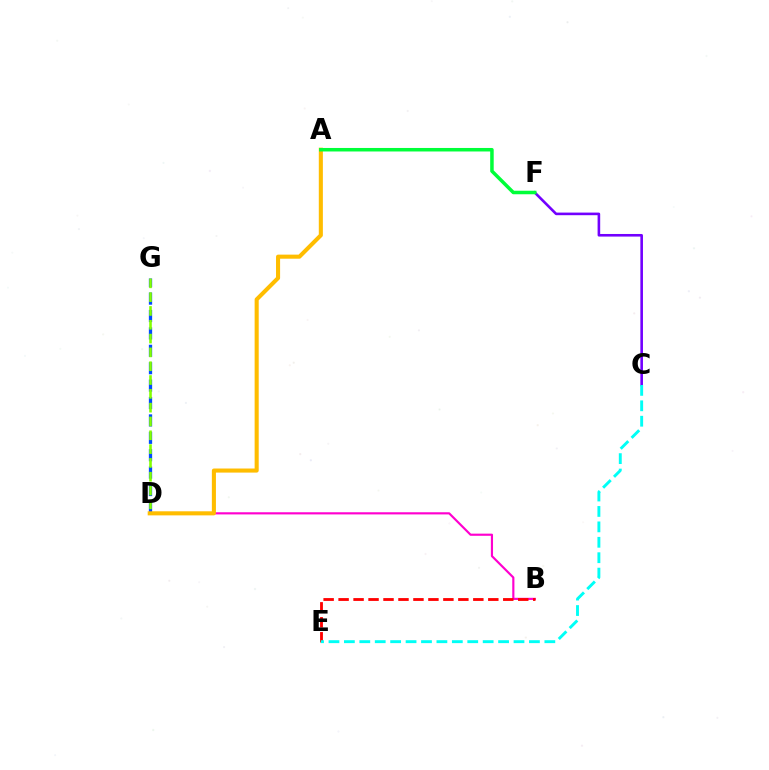{('D', 'G'): [{'color': '#004bff', 'line_style': 'dashed', 'thickness': 2.36}, {'color': '#84ff00', 'line_style': 'dashed', 'thickness': 1.88}], ('B', 'D'): [{'color': '#ff00cf', 'line_style': 'solid', 'thickness': 1.55}], ('A', 'D'): [{'color': '#ffbd00', 'line_style': 'solid', 'thickness': 2.94}], ('C', 'F'): [{'color': '#7200ff', 'line_style': 'solid', 'thickness': 1.88}], ('B', 'E'): [{'color': '#ff0000', 'line_style': 'dashed', 'thickness': 2.03}], ('C', 'E'): [{'color': '#00fff6', 'line_style': 'dashed', 'thickness': 2.09}], ('A', 'F'): [{'color': '#00ff39', 'line_style': 'solid', 'thickness': 2.53}]}